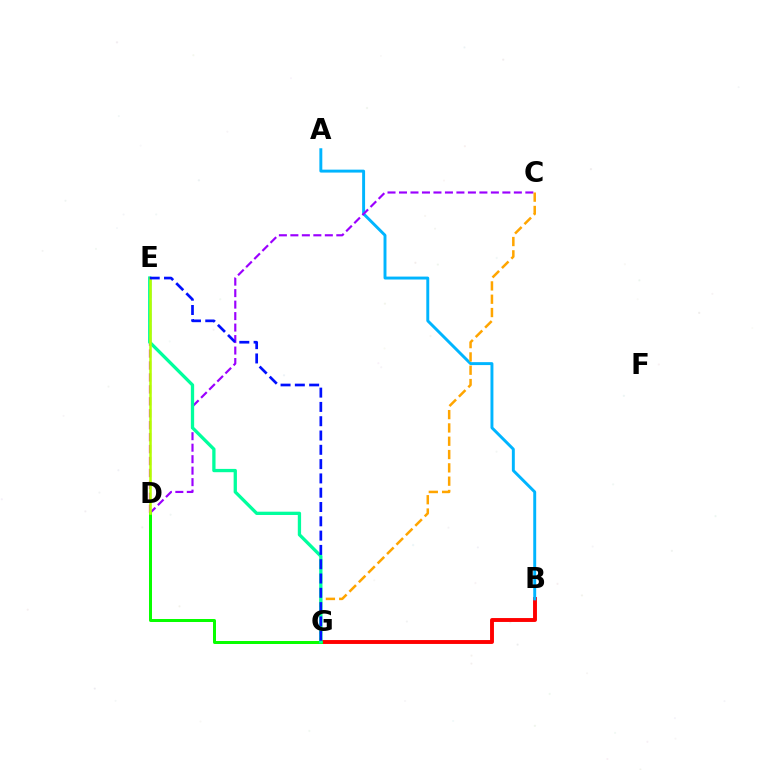{('B', 'G'): [{'color': '#ff0000', 'line_style': 'solid', 'thickness': 2.81}], ('A', 'B'): [{'color': '#00b5ff', 'line_style': 'solid', 'thickness': 2.11}], ('D', 'E'): [{'color': '#ff00bd', 'line_style': 'dashed', 'thickness': 1.62}, {'color': '#b3ff00', 'line_style': 'solid', 'thickness': 1.82}], ('C', 'D'): [{'color': '#9b00ff', 'line_style': 'dashed', 'thickness': 1.56}], ('C', 'G'): [{'color': '#ffa500', 'line_style': 'dashed', 'thickness': 1.81}], ('D', 'G'): [{'color': '#08ff00', 'line_style': 'solid', 'thickness': 2.15}], ('E', 'G'): [{'color': '#00ff9d', 'line_style': 'solid', 'thickness': 2.37}, {'color': '#0010ff', 'line_style': 'dashed', 'thickness': 1.94}]}